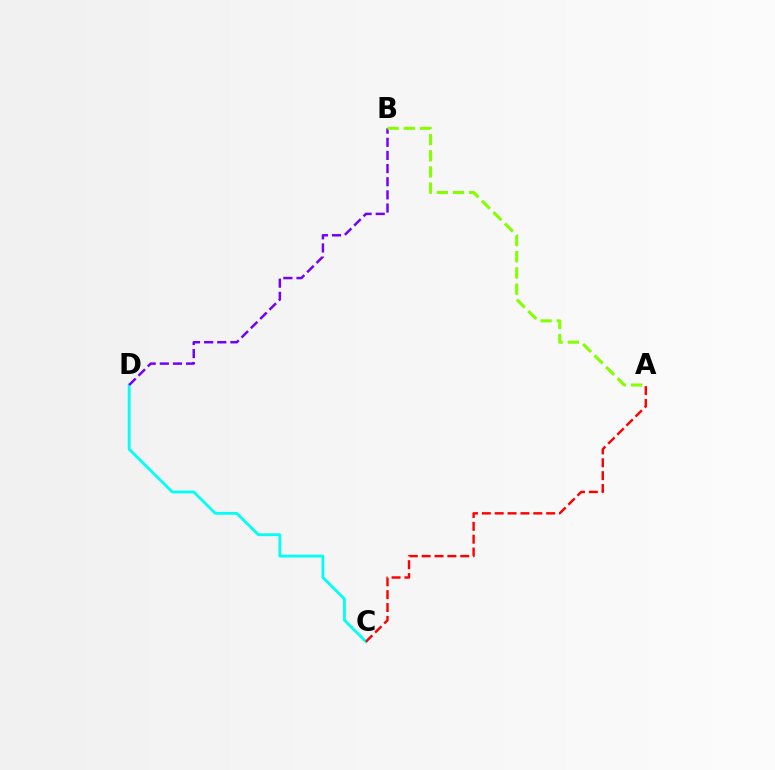{('C', 'D'): [{'color': '#00fff6', 'line_style': 'solid', 'thickness': 2.02}], ('B', 'D'): [{'color': '#7200ff', 'line_style': 'dashed', 'thickness': 1.78}], ('A', 'C'): [{'color': '#ff0000', 'line_style': 'dashed', 'thickness': 1.75}], ('A', 'B'): [{'color': '#84ff00', 'line_style': 'dashed', 'thickness': 2.2}]}